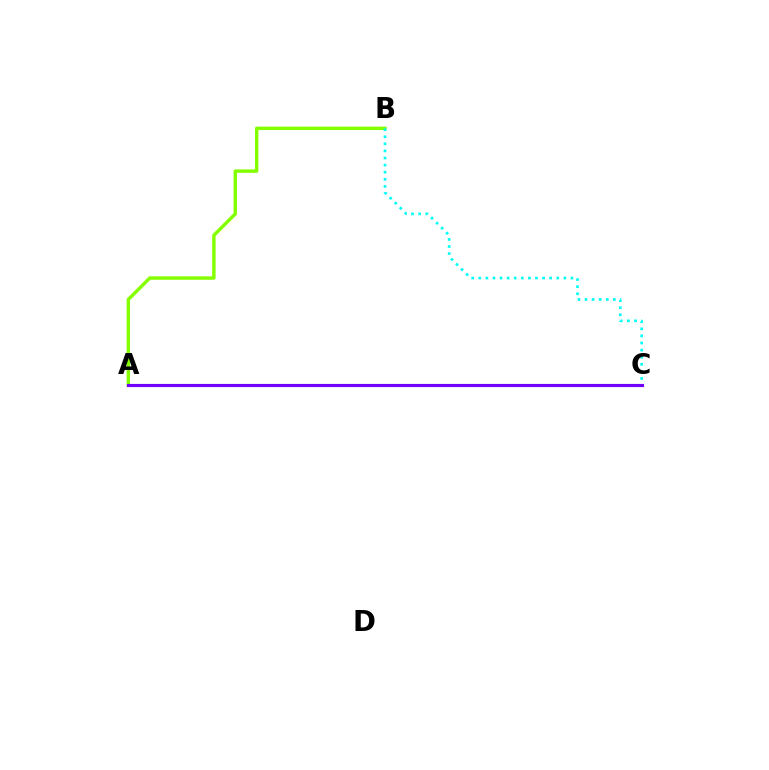{('A', 'B'): [{'color': '#84ff00', 'line_style': 'solid', 'thickness': 2.47}], ('A', 'C'): [{'color': '#ff0000', 'line_style': 'dotted', 'thickness': 1.93}, {'color': '#7200ff', 'line_style': 'solid', 'thickness': 2.27}], ('B', 'C'): [{'color': '#00fff6', 'line_style': 'dotted', 'thickness': 1.93}]}